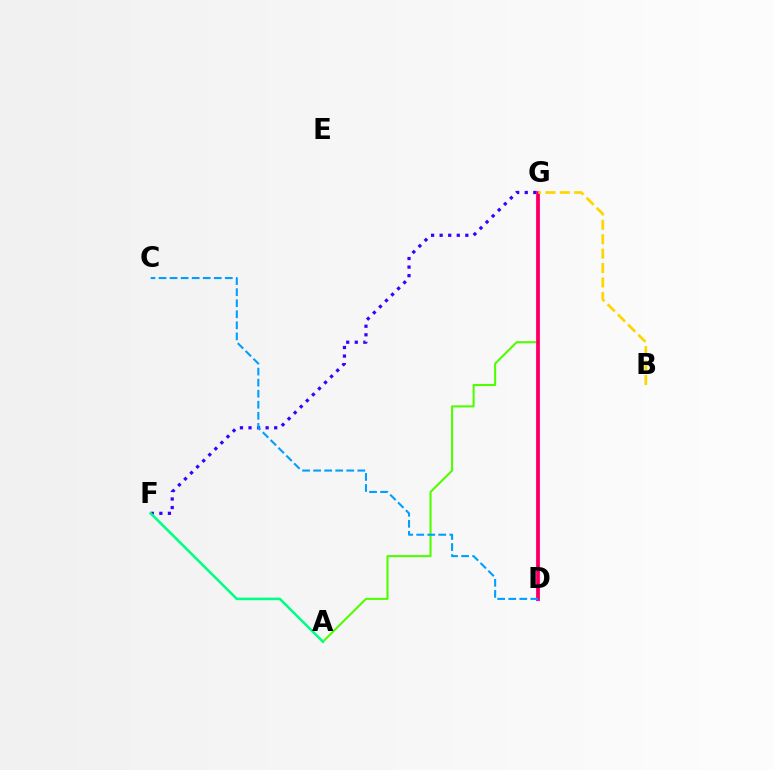{('A', 'G'): [{'color': '#4fff00', 'line_style': 'solid', 'thickness': 1.51}], ('F', 'G'): [{'color': '#3700ff', 'line_style': 'dotted', 'thickness': 2.33}], ('D', 'G'): [{'color': '#ff00ed', 'line_style': 'solid', 'thickness': 2.92}, {'color': '#ff0000', 'line_style': 'solid', 'thickness': 1.54}], ('C', 'D'): [{'color': '#009eff', 'line_style': 'dashed', 'thickness': 1.5}], ('A', 'F'): [{'color': '#00ff86', 'line_style': 'solid', 'thickness': 1.84}], ('B', 'G'): [{'color': '#ffd500', 'line_style': 'dashed', 'thickness': 1.96}]}